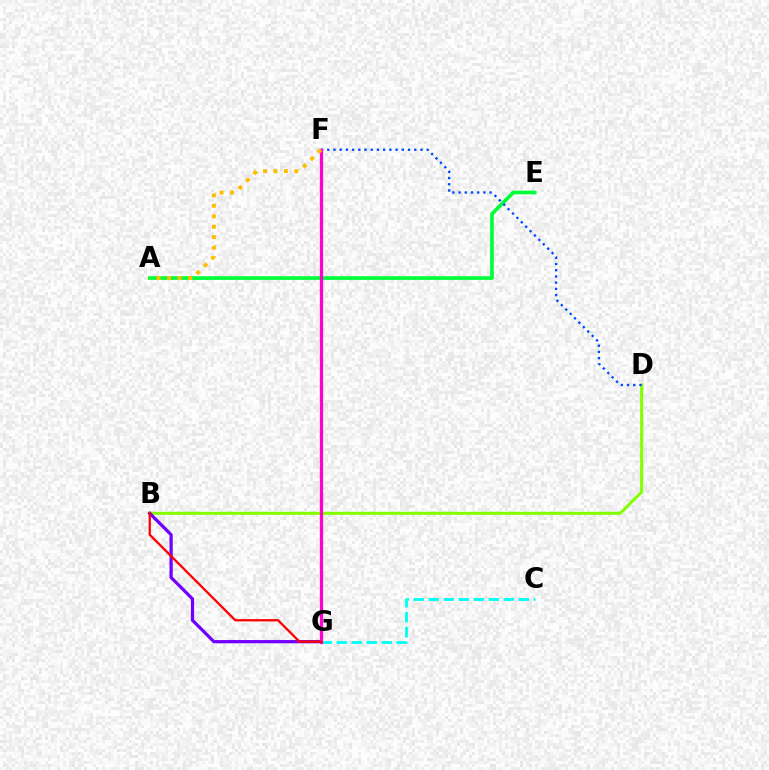{('B', 'D'): [{'color': '#84ff00', 'line_style': 'solid', 'thickness': 2.2}], ('A', 'E'): [{'color': '#00ff39', 'line_style': 'solid', 'thickness': 2.64}], ('C', 'G'): [{'color': '#00fff6', 'line_style': 'dashed', 'thickness': 2.04}], ('B', 'G'): [{'color': '#7200ff', 'line_style': 'solid', 'thickness': 2.33}, {'color': '#ff0000', 'line_style': 'solid', 'thickness': 1.65}], ('D', 'F'): [{'color': '#004bff', 'line_style': 'dotted', 'thickness': 1.69}], ('F', 'G'): [{'color': '#ff00cf', 'line_style': 'solid', 'thickness': 2.35}], ('A', 'F'): [{'color': '#ffbd00', 'line_style': 'dotted', 'thickness': 2.84}]}